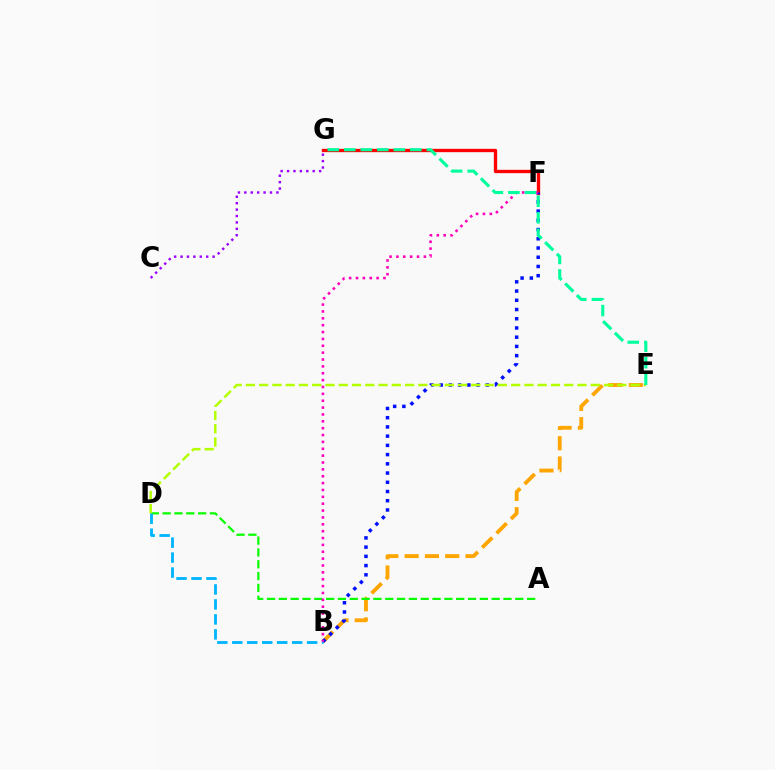{('B', 'E'): [{'color': '#ffa500', 'line_style': 'dashed', 'thickness': 2.76}], ('A', 'D'): [{'color': '#08ff00', 'line_style': 'dashed', 'thickness': 1.61}], ('F', 'G'): [{'color': '#ff0000', 'line_style': 'solid', 'thickness': 2.39}], ('B', 'D'): [{'color': '#00b5ff', 'line_style': 'dashed', 'thickness': 2.03}], ('B', 'F'): [{'color': '#0010ff', 'line_style': 'dotted', 'thickness': 2.51}, {'color': '#ff00bd', 'line_style': 'dotted', 'thickness': 1.87}], ('D', 'E'): [{'color': '#b3ff00', 'line_style': 'dashed', 'thickness': 1.8}], ('E', 'G'): [{'color': '#00ff9d', 'line_style': 'dashed', 'thickness': 2.25}], ('C', 'G'): [{'color': '#9b00ff', 'line_style': 'dotted', 'thickness': 1.74}]}